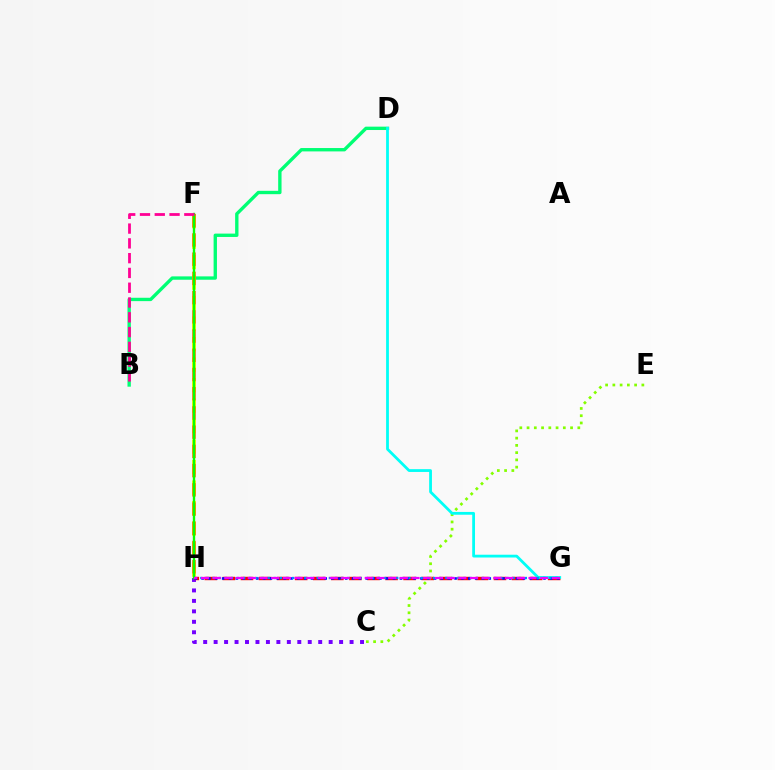{('C', 'H'): [{'color': '#7200ff', 'line_style': 'dotted', 'thickness': 2.84}], ('B', 'D'): [{'color': '#00ff74', 'line_style': 'solid', 'thickness': 2.42}], ('G', 'H'): [{'color': '#ff0000', 'line_style': 'dashed', 'thickness': 2.46}, {'color': '#0010ff', 'line_style': 'dotted', 'thickness': 1.86}, {'color': '#008cff', 'line_style': 'dotted', 'thickness': 1.66}, {'color': '#ee00ff', 'line_style': 'dashed', 'thickness': 1.59}], ('F', 'H'): [{'color': '#fcf500', 'line_style': 'dashed', 'thickness': 2.78}, {'color': '#ff7c00', 'line_style': 'dashed', 'thickness': 2.61}, {'color': '#08ff00', 'line_style': 'solid', 'thickness': 1.7}], ('C', 'E'): [{'color': '#84ff00', 'line_style': 'dotted', 'thickness': 1.97}], ('D', 'G'): [{'color': '#00fff6', 'line_style': 'solid', 'thickness': 2.01}], ('B', 'F'): [{'color': '#ff0094', 'line_style': 'dashed', 'thickness': 2.01}]}